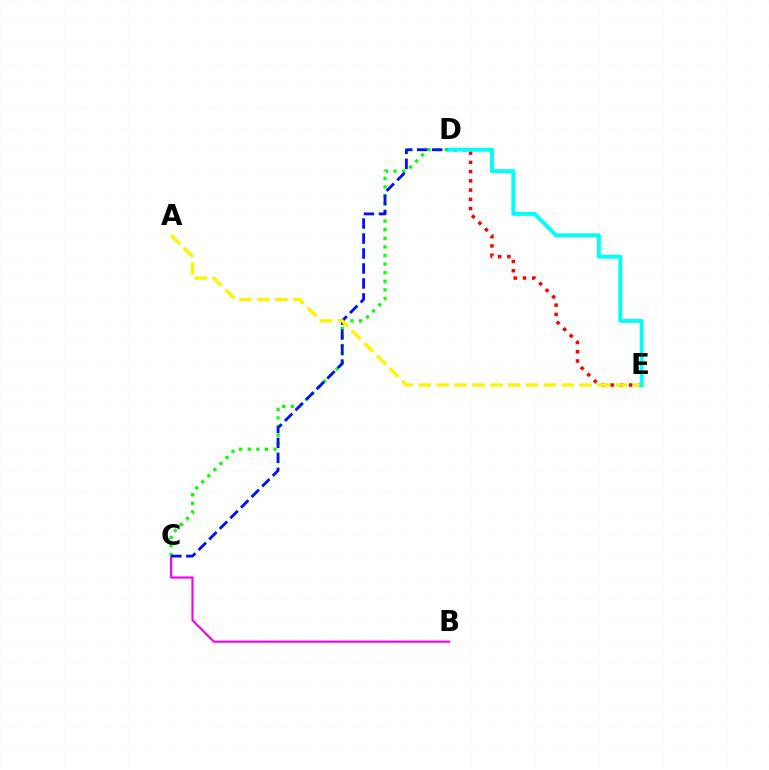{('B', 'C'): [{'color': '#ee00ff', 'line_style': 'solid', 'thickness': 1.55}], ('C', 'D'): [{'color': '#08ff00', 'line_style': 'dotted', 'thickness': 2.33}, {'color': '#0010ff', 'line_style': 'dashed', 'thickness': 2.04}], ('D', 'E'): [{'color': '#ff0000', 'line_style': 'dotted', 'thickness': 2.51}, {'color': '#00fff6', 'line_style': 'solid', 'thickness': 2.83}], ('A', 'E'): [{'color': '#fcf500', 'line_style': 'dashed', 'thickness': 2.43}]}